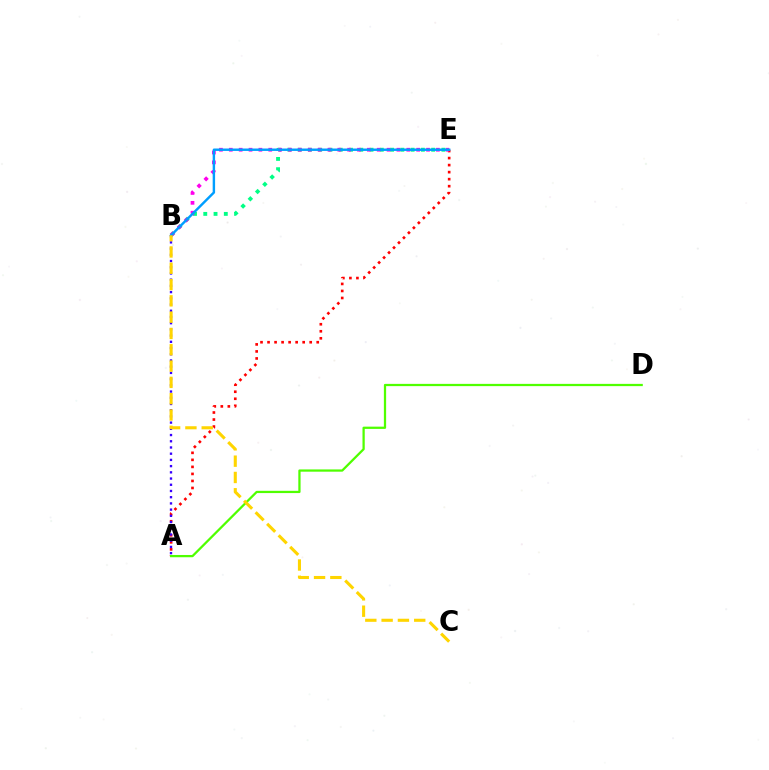{('A', 'E'): [{'color': '#ff0000', 'line_style': 'dotted', 'thickness': 1.91}], ('B', 'E'): [{'color': '#00ff86', 'line_style': 'dotted', 'thickness': 2.79}, {'color': '#ff00ed', 'line_style': 'dotted', 'thickness': 2.68}, {'color': '#009eff', 'line_style': 'solid', 'thickness': 1.75}], ('A', 'B'): [{'color': '#3700ff', 'line_style': 'dotted', 'thickness': 1.69}], ('A', 'D'): [{'color': '#4fff00', 'line_style': 'solid', 'thickness': 1.63}], ('B', 'C'): [{'color': '#ffd500', 'line_style': 'dashed', 'thickness': 2.21}]}